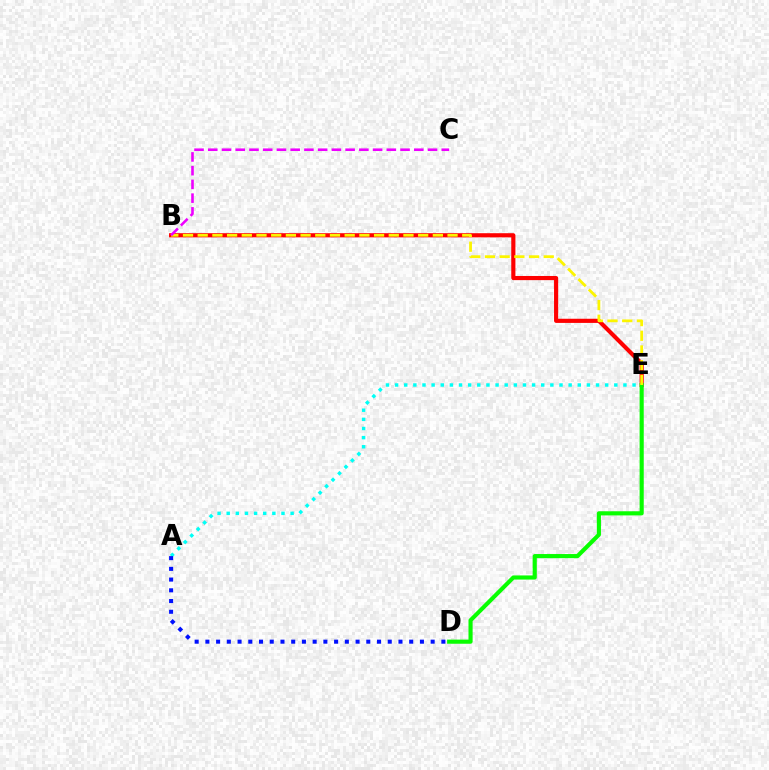{('A', 'E'): [{'color': '#00fff6', 'line_style': 'dotted', 'thickness': 2.48}], ('B', 'E'): [{'color': '#ff0000', 'line_style': 'solid', 'thickness': 2.99}, {'color': '#fcf500', 'line_style': 'dashed', 'thickness': 2.0}], ('D', 'E'): [{'color': '#08ff00', 'line_style': 'solid', 'thickness': 2.98}], ('A', 'D'): [{'color': '#0010ff', 'line_style': 'dotted', 'thickness': 2.91}], ('B', 'C'): [{'color': '#ee00ff', 'line_style': 'dashed', 'thickness': 1.87}]}